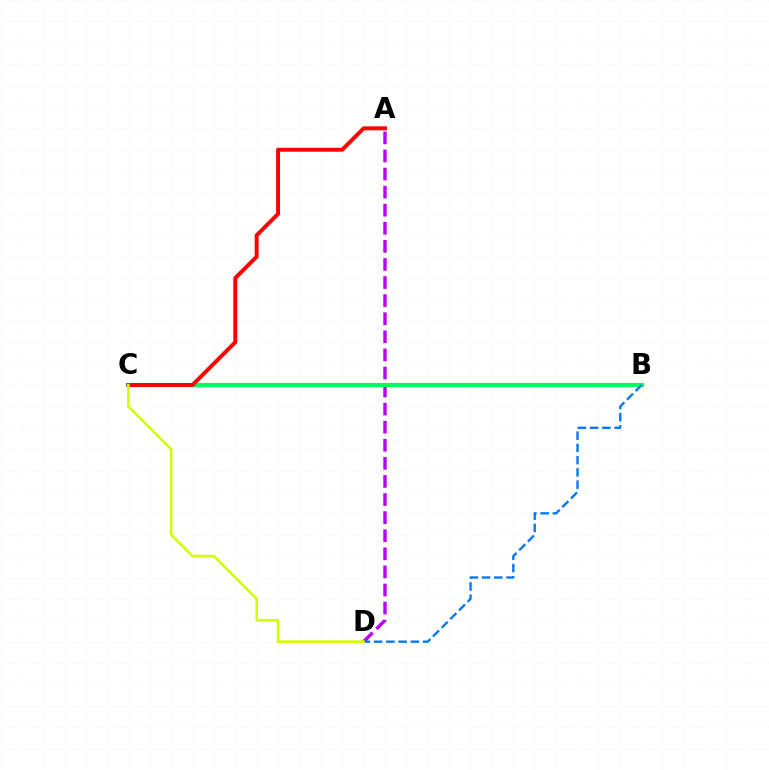{('A', 'D'): [{'color': '#b900ff', 'line_style': 'dashed', 'thickness': 2.46}], ('B', 'C'): [{'color': '#00ff5c', 'line_style': 'solid', 'thickness': 2.99}], ('A', 'C'): [{'color': '#ff0000', 'line_style': 'solid', 'thickness': 2.84}], ('B', 'D'): [{'color': '#0074ff', 'line_style': 'dashed', 'thickness': 1.66}], ('C', 'D'): [{'color': '#d1ff00', 'line_style': 'solid', 'thickness': 1.86}]}